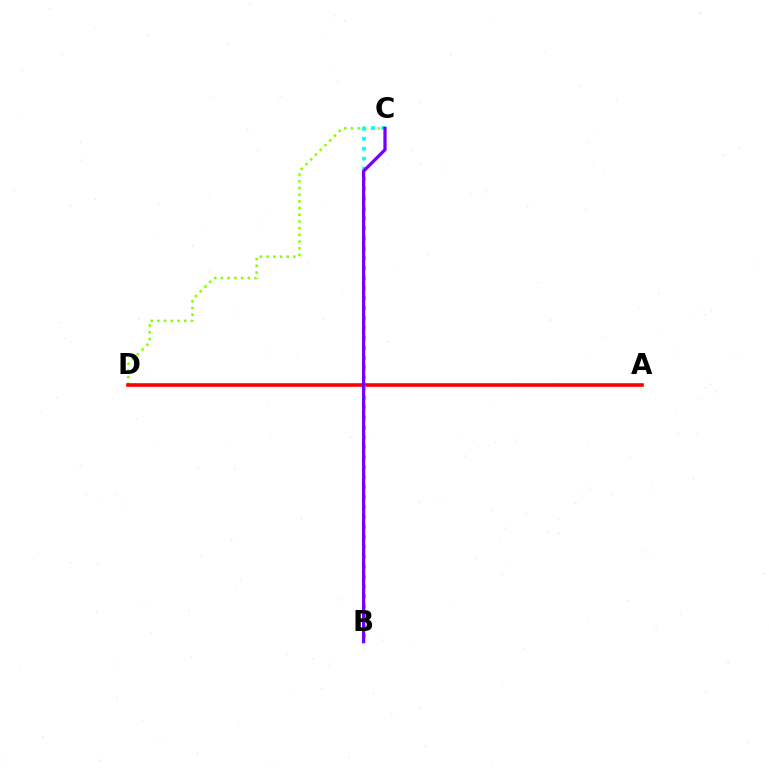{('C', 'D'): [{'color': '#84ff00', 'line_style': 'dotted', 'thickness': 1.82}], ('A', 'D'): [{'color': '#ff0000', 'line_style': 'solid', 'thickness': 2.6}], ('B', 'C'): [{'color': '#00fff6', 'line_style': 'dotted', 'thickness': 2.7}, {'color': '#7200ff', 'line_style': 'solid', 'thickness': 2.33}]}